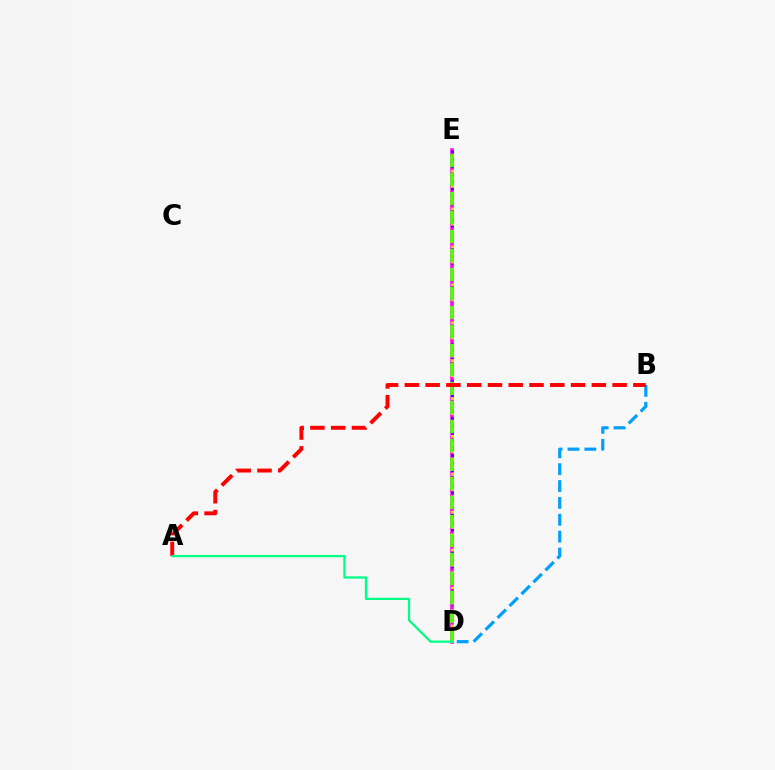{('D', 'E'): [{'color': '#ff00ed', 'line_style': 'solid', 'thickness': 2.55}, {'color': '#3700ff', 'line_style': 'dotted', 'thickness': 2.01}, {'color': '#ffd500', 'line_style': 'dotted', 'thickness': 2.06}, {'color': '#4fff00', 'line_style': 'dashed', 'thickness': 2.58}], ('B', 'D'): [{'color': '#009eff', 'line_style': 'dashed', 'thickness': 2.29}], ('A', 'B'): [{'color': '#ff0000', 'line_style': 'dashed', 'thickness': 2.82}], ('A', 'D'): [{'color': '#00ff86', 'line_style': 'solid', 'thickness': 1.63}]}